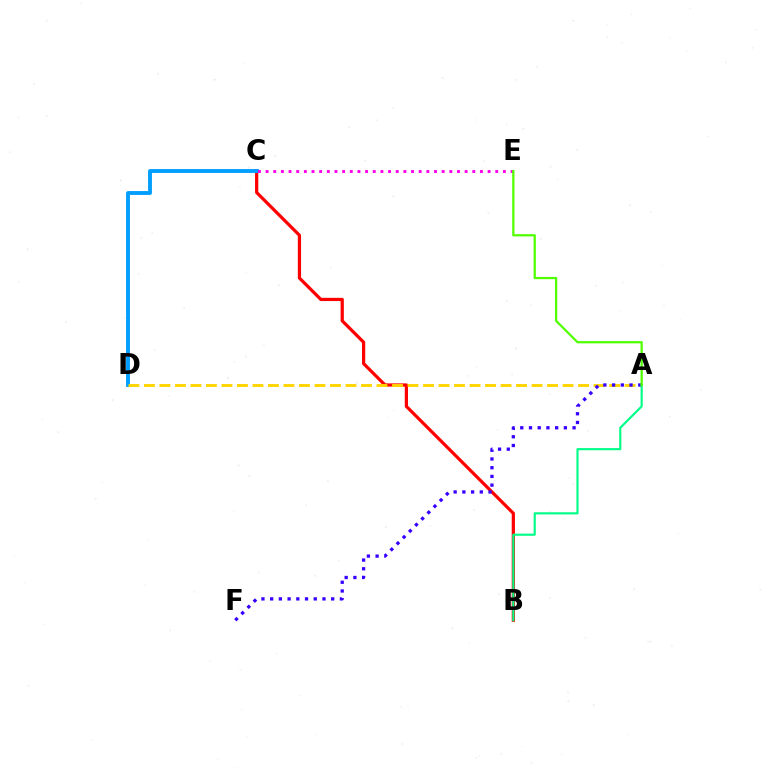{('B', 'C'): [{'color': '#ff0000', 'line_style': 'solid', 'thickness': 2.32}], ('C', 'D'): [{'color': '#009eff', 'line_style': 'solid', 'thickness': 2.78}], ('A', 'D'): [{'color': '#ffd500', 'line_style': 'dashed', 'thickness': 2.11}], ('A', 'F'): [{'color': '#3700ff', 'line_style': 'dotted', 'thickness': 2.37}], ('A', 'B'): [{'color': '#00ff86', 'line_style': 'solid', 'thickness': 1.54}], ('C', 'E'): [{'color': '#ff00ed', 'line_style': 'dotted', 'thickness': 2.08}], ('A', 'E'): [{'color': '#4fff00', 'line_style': 'solid', 'thickness': 1.62}]}